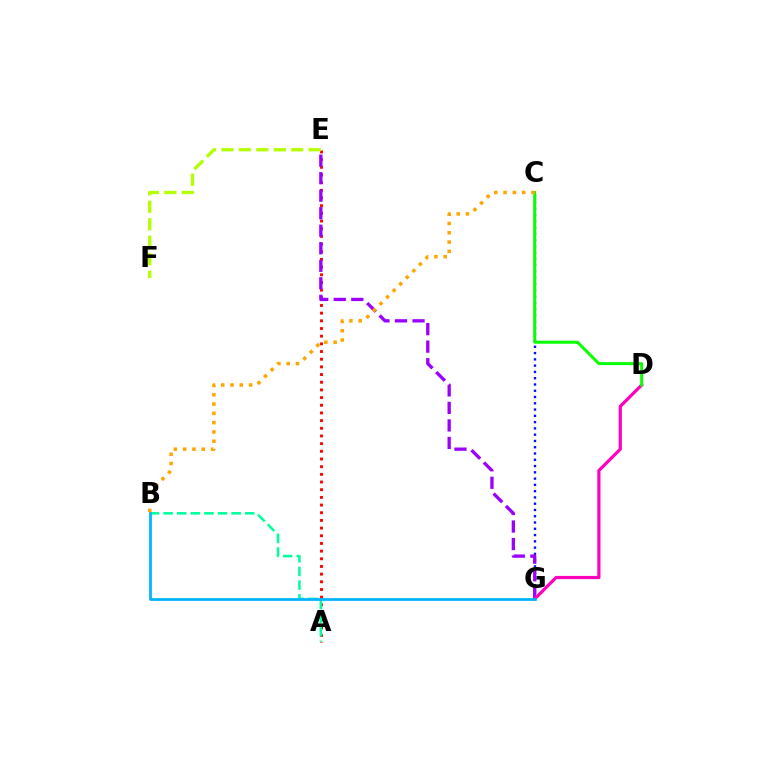{('A', 'E'): [{'color': '#ff0000', 'line_style': 'dotted', 'thickness': 2.09}], ('C', 'G'): [{'color': '#0010ff', 'line_style': 'dotted', 'thickness': 1.7}], ('A', 'B'): [{'color': '#00ff9d', 'line_style': 'dashed', 'thickness': 1.85}], ('E', 'G'): [{'color': '#9b00ff', 'line_style': 'dashed', 'thickness': 2.38}], ('D', 'G'): [{'color': '#ff00bd', 'line_style': 'solid', 'thickness': 2.3}], ('E', 'F'): [{'color': '#b3ff00', 'line_style': 'dashed', 'thickness': 2.37}], ('C', 'D'): [{'color': '#08ff00', 'line_style': 'solid', 'thickness': 2.15}], ('B', 'G'): [{'color': '#00b5ff', 'line_style': 'solid', 'thickness': 1.98}], ('B', 'C'): [{'color': '#ffa500', 'line_style': 'dotted', 'thickness': 2.53}]}